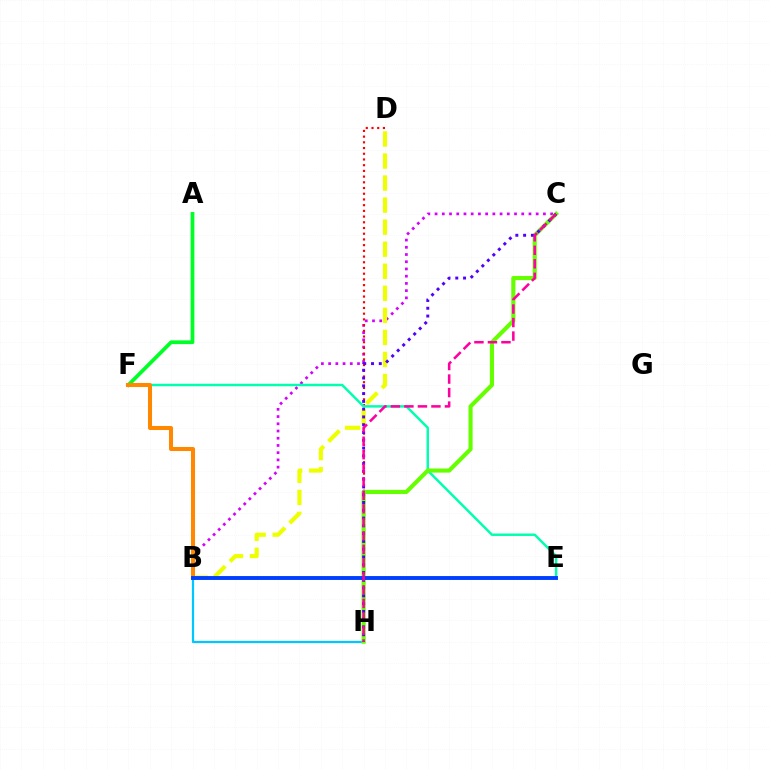{('B', 'H'): [{'color': '#00c7ff', 'line_style': 'solid', 'thickness': 1.6}], ('A', 'F'): [{'color': '#00ff27', 'line_style': 'solid', 'thickness': 2.71}], ('B', 'C'): [{'color': '#d600ff', 'line_style': 'dotted', 'thickness': 1.96}], ('D', 'H'): [{'color': '#ff0000', 'line_style': 'dotted', 'thickness': 1.55}], ('B', 'D'): [{'color': '#eeff00', 'line_style': 'dashed', 'thickness': 2.99}], ('E', 'F'): [{'color': '#00ffaf', 'line_style': 'solid', 'thickness': 1.77}], ('B', 'F'): [{'color': '#ff8800', 'line_style': 'solid', 'thickness': 2.91}], ('C', 'H'): [{'color': '#66ff00', 'line_style': 'solid', 'thickness': 2.97}, {'color': '#4f00ff', 'line_style': 'dotted', 'thickness': 2.11}, {'color': '#ff00a0', 'line_style': 'dashed', 'thickness': 1.84}], ('B', 'E'): [{'color': '#003fff', 'line_style': 'solid', 'thickness': 2.8}]}